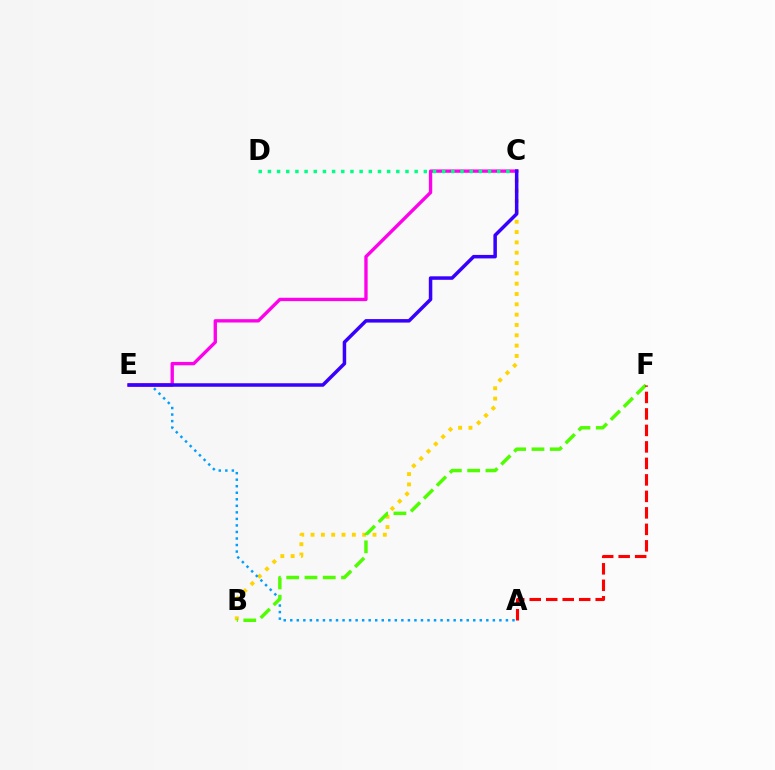{('B', 'C'): [{'color': '#ffd500', 'line_style': 'dotted', 'thickness': 2.81}], ('C', 'E'): [{'color': '#ff00ed', 'line_style': 'solid', 'thickness': 2.41}, {'color': '#3700ff', 'line_style': 'solid', 'thickness': 2.52}], ('A', 'E'): [{'color': '#009eff', 'line_style': 'dotted', 'thickness': 1.78}], ('B', 'F'): [{'color': '#4fff00', 'line_style': 'dashed', 'thickness': 2.48}], ('C', 'D'): [{'color': '#00ff86', 'line_style': 'dotted', 'thickness': 2.49}], ('A', 'F'): [{'color': '#ff0000', 'line_style': 'dashed', 'thickness': 2.24}]}